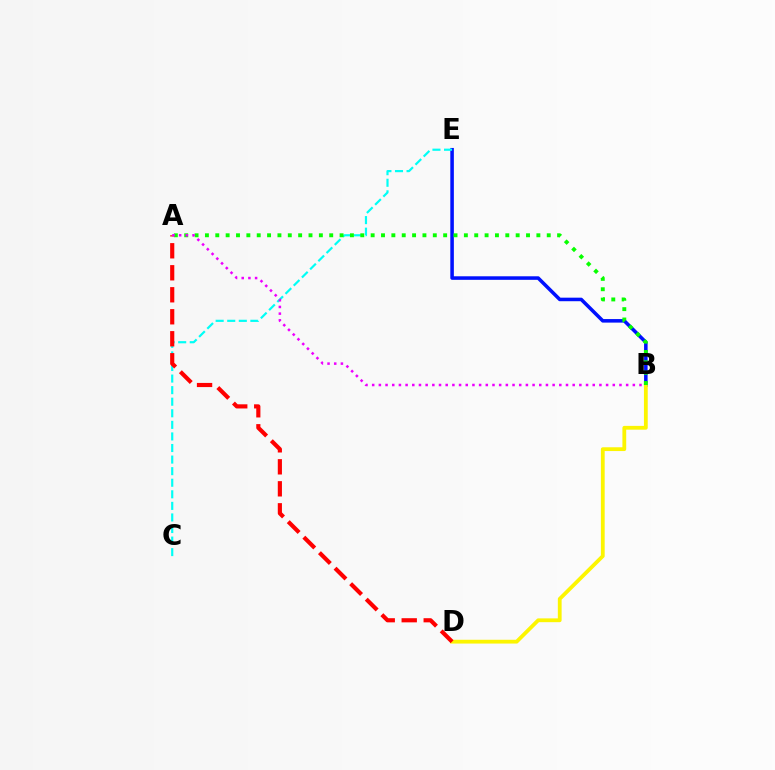{('B', 'E'): [{'color': '#0010ff', 'line_style': 'solid', 'thickness': 2.55}], ('C', 'E'): [{'color': '#00fff6', 'line_style': 'dashed', 'thickness': 1.57}], ('B', 'D'): [{'color': '#fcf500', 'line_style': 'solid', 'thickness': 2.73}], ('A', 'D'): [{'color': '#ff0000', 'line_style': 'dashed', 'thickness': 2.99}], ('A', 'B'): [{'color': '#08ff00', 'line_style': 'dotted', 'thickness': 2.81}, {'color': '#ee00ff', 'line_style': 'dotted', 'thickness': 1.82}]}